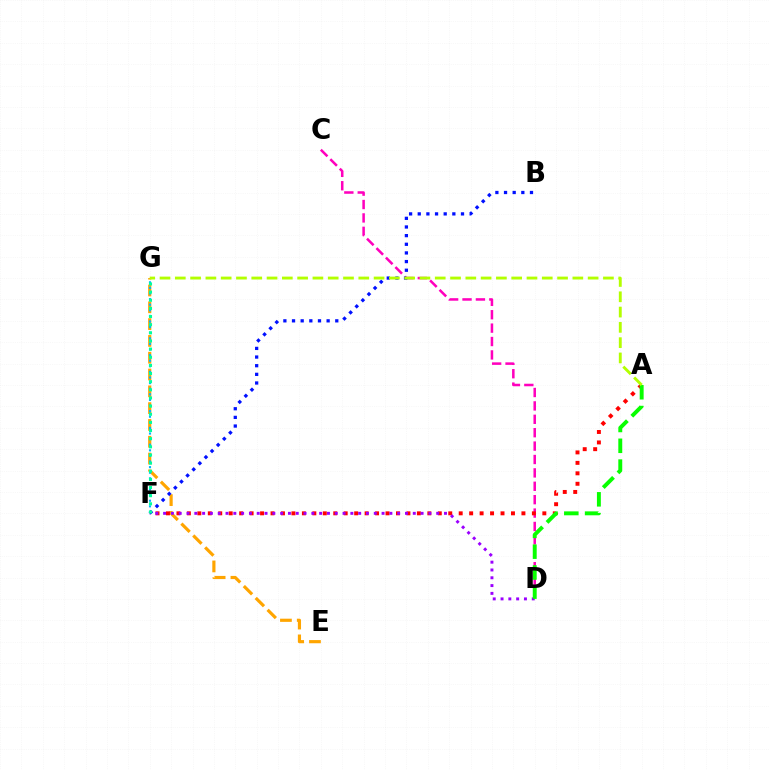{('E', 'G'): [{'color': '#ffa500', 'line_style': 'dashed', 'thickness': 2.28}], ('C', 'D'): [{'color': '#ff00bd', 'line_style': 'dashed', 'thickness': 1.82}], ('A', 'F'): [{'color': '#ff0000', 'line_style': 'dotted', 'thickness': 2.84}], ('F', 'G'): [{'color': '#00b5ff', 'line_style': 'dotted', 'thickness': 1.52}, {'color': '#00ff9d', 'line_style': 'dotted', 'thickness': 2.21}], ('D', 'F'): [{'color': '#9b00ff', 'line_style': 'dotted', 'thickness': 2.12}], ('A', 'D'): [{'color': '#08ff00', 'line_style': 'dashed', 'thickness': 2.83}], ('B', 'F'): [{'color': '#0010ff', 'line_style': 'dotted', 'thickness': 2.35}], ('A', 'G'): [{'color': '#b3ff00', 'line_style': 'dashed', 'thickness': 2.08}]}